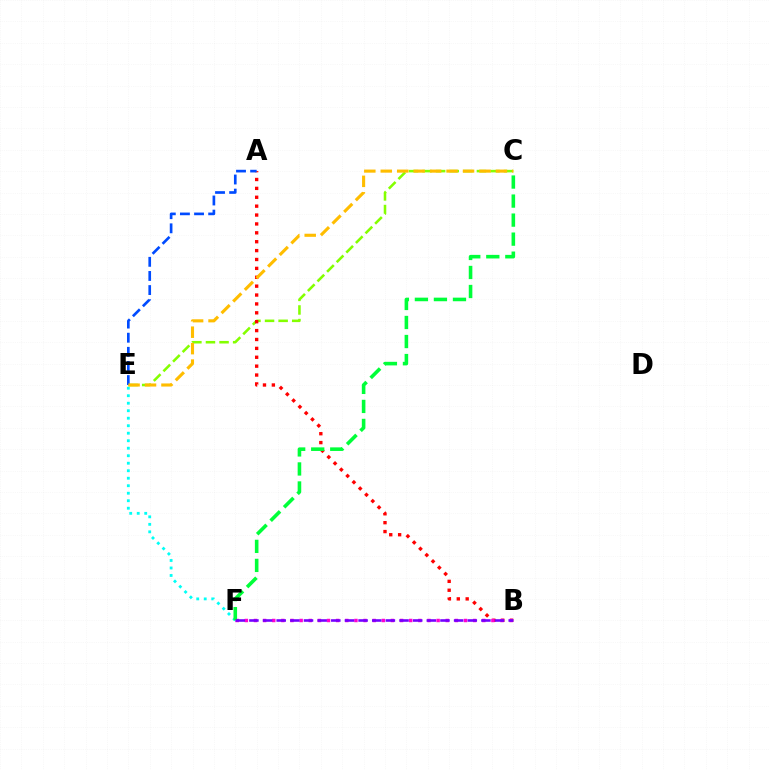{('E', 'F'): [{'color': '#00fff6', 'line_style': 'dotted', 'thickness': 2.04}], ('C', 'E'): [{'color': '#84ff00', 'line_style': 'dashed', 'thickness': 1.85}, {'color': '#ffbd00', 'line_style': 'dashed', 'thickness': 2.23}], ('A', 'B'): [{'color': '#ff0000', 'line_style': 'dotted', 'thickness': 2.42}], ('B', 'F'): [{'color': '#ff00cf', 'line_style': 'dotted', 'thickness': 2.48}, {'color': '#7200ff', 'line_style': 'dashed', 'thickness': 1.85}], ('C', 'F'): [{'color': '#00ff39', 'line_style': 'dashed', 'thickness': 2.59}], ('A', 'E'): [{'color': '#004bff', 'line_style': 'dashed', 'thickness': 1.92}]}